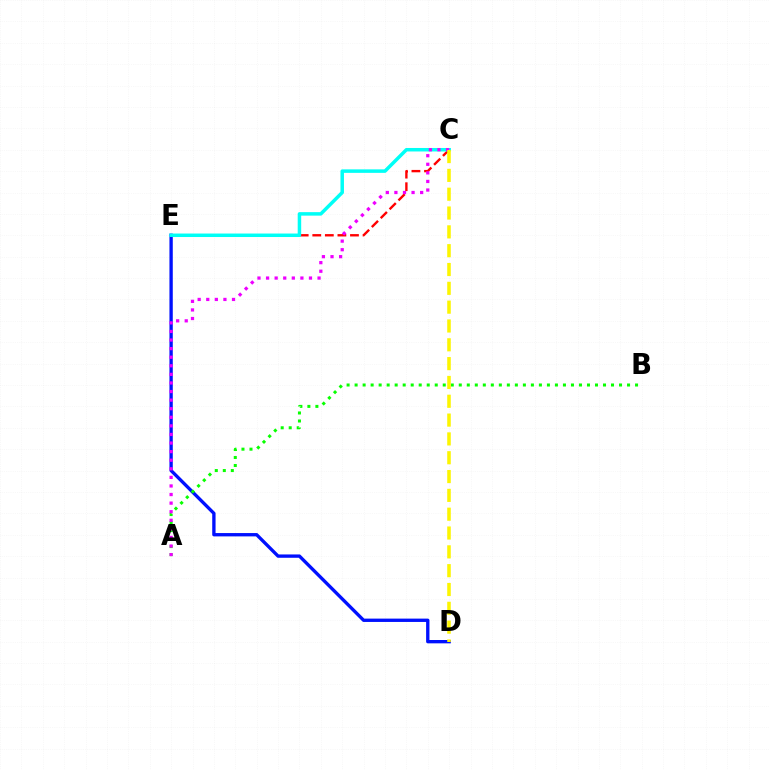{('D', 'E'): [{'color': '#0010ff', 'line_style': 'solid', 'thickness': 2.4}], ('C', 'E'): [{'color': '#ff0000', 'line_style': 'dashed', 'thickness': 1.71}, {'color': '#00fff6', 'line_style': 'solid', 'thickness': 2.52}], ('A', 'B'): [{'color': '#08ff00', 'line_style': 'dotted', 'thickness': 2.18}], ('A', 'C'): [{'color': '#ee00ff', 'line_style': 'dotted', 'thickness': 2.33}], ('C', 'D'): [{'color': '#fcf500', 'line_style': 'dashed', 'thickness': 2.56}]}